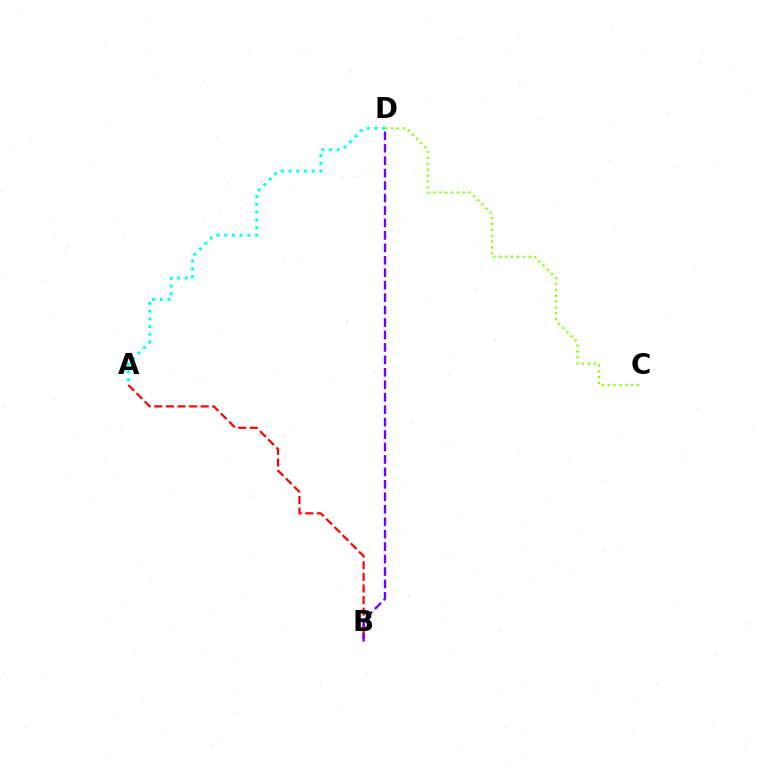{('A', 'B'): [{'color': '#ff0000', 'line_style': 'dashed', 'thickness': 1.58}], ('C', 'D'): [{'color': '#84ff00', 'line_style': 'dotted', 'thickness': 1.6}], ('B', 'D'): [{'color': '#7200ff', 'line_style': 'dashed', 'thickness': 1.69}], ('A', 'D'): [{'color': '#00fff6', 'line_style': 'dotted', 'thickness': 2.1}]}